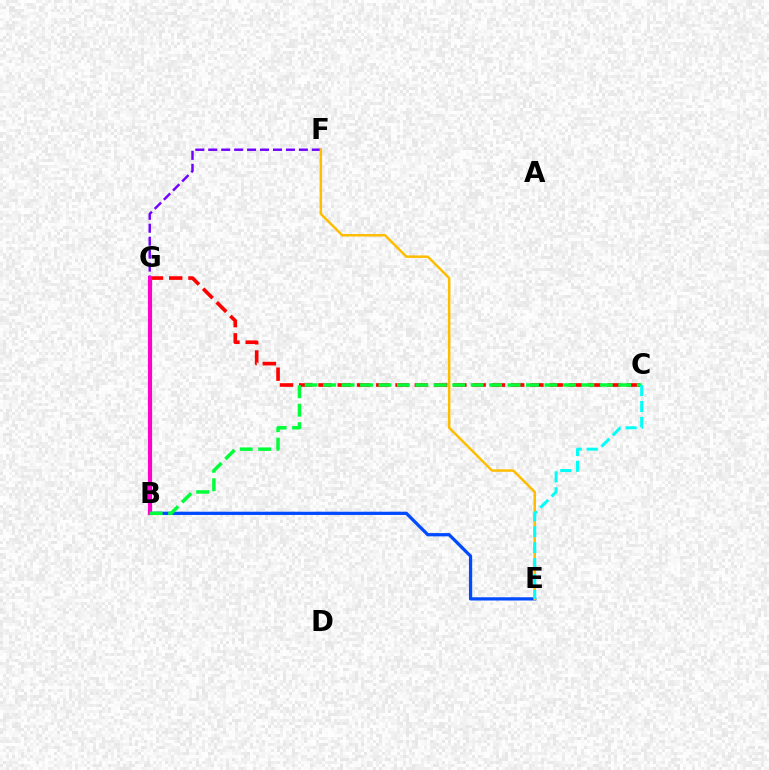{('B', 'E'): [{'color': '#004bff', 'line_style': 'solid', 'thickness': 2.33}], ('B', 'G'): [{'color': '#84ff00', 'line_style': 'solid', 'thickness': 1.65}, {'color': '#ff00cf', 'line_style': 'solid', 'thickness': 2.97}], ('B', 'F'): [{'color': '#7200ff', 'line_style': 'dashed', 'thickness': 1.76}], ('C', 'G'): [{'color': '#ff0000', 'line_style': 'dashed', 'thickness': 2.62}], ('E', 'F'): [{'color': '#ffbd00', 'line_style': 'solid', 'thickness': 1.8}], ('B', 'C'): [{'color': '#00ff39', 'line_style': 'dashed', 'thickness': 2.51}], ('C', 'E'): [{'color': '#00fff6', 'line_style': 'dashed', 'thickness': 2.16}]}